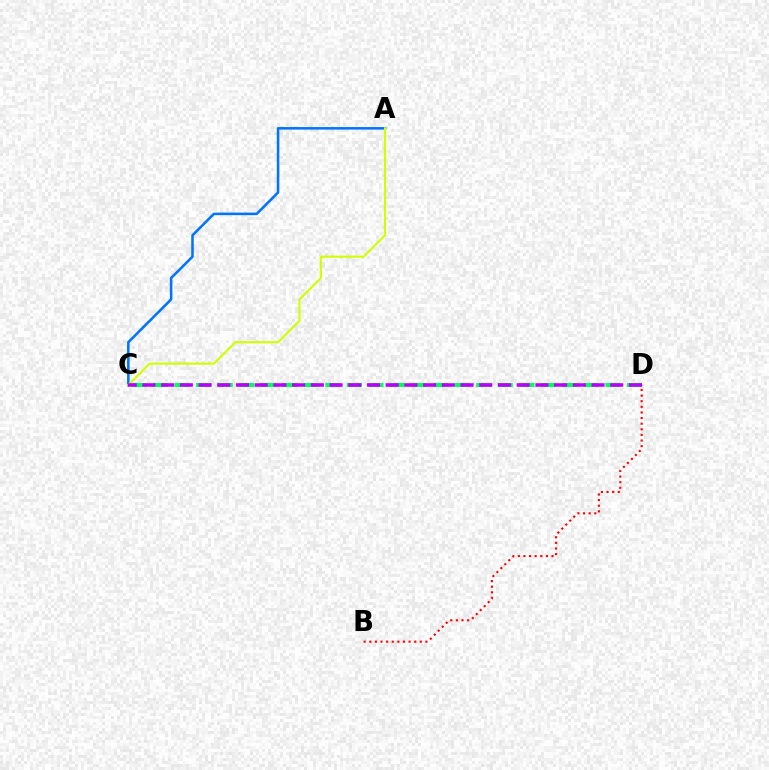{('C', 'D'): [{'color': '#00ff5c', 'line_style': 'dashed', 'thickness': 2.93}, {'color': '#b900ff', 'line_style': 'dashed', 'thickness': 2.54}], ('A', 'C'): [{'color': '#0074ff', 'line_style': 'solid', 'thickness': 1.83}, {'color': '#d1ff00', 'line_style': 'solid', 'thickness': 1.53}], ('B', 'D'): [{'color': '#ff0000', 'line_style': 'dotted', 'thickness': 1.53}]}